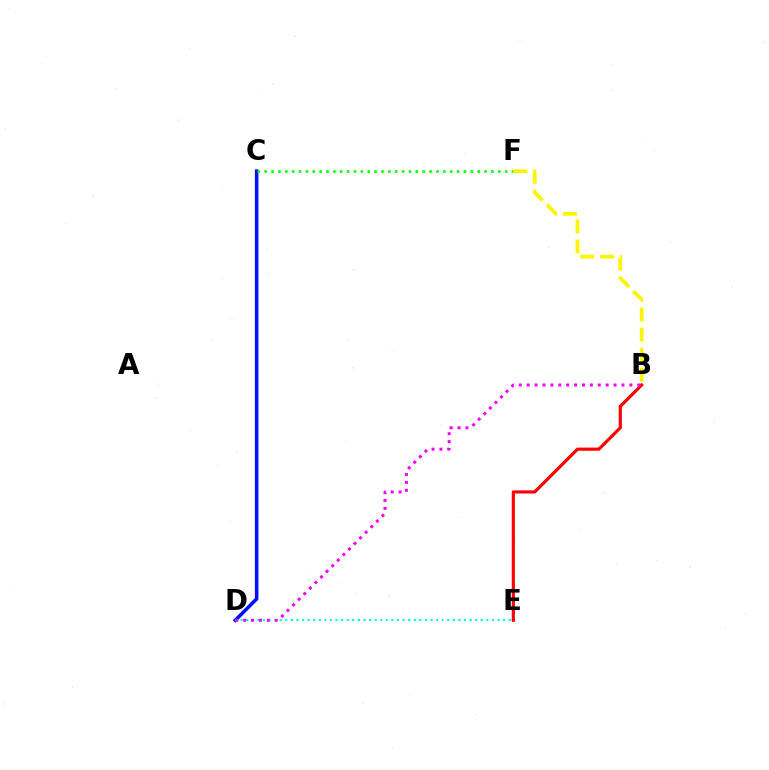{('B', 'E'): [{'color': '#ff0000', 'line_style': 'solid', 'thickness': 2.27}], ('C', 'D'): [{'color': '#0010ff', 'line_style': 'solid', 'thickness': 2.55}], ('C', 'F'): [{'color': '#08ff00', 'line_style': 'dotted', 'thickness': 1.87}], ('D', 'E'): [{'color': '#00fff6', 'line_style': 'dotted', 'thickness': 1.52}], ('B', 'D'): [{'color': '#ee00ff', 'line_style': 'dotted', 'thickness': 2.15}], ('B', 'F'): [{'color': '#fcf500', 'line_style': 'dashed', 'thickness': 2.72}]}